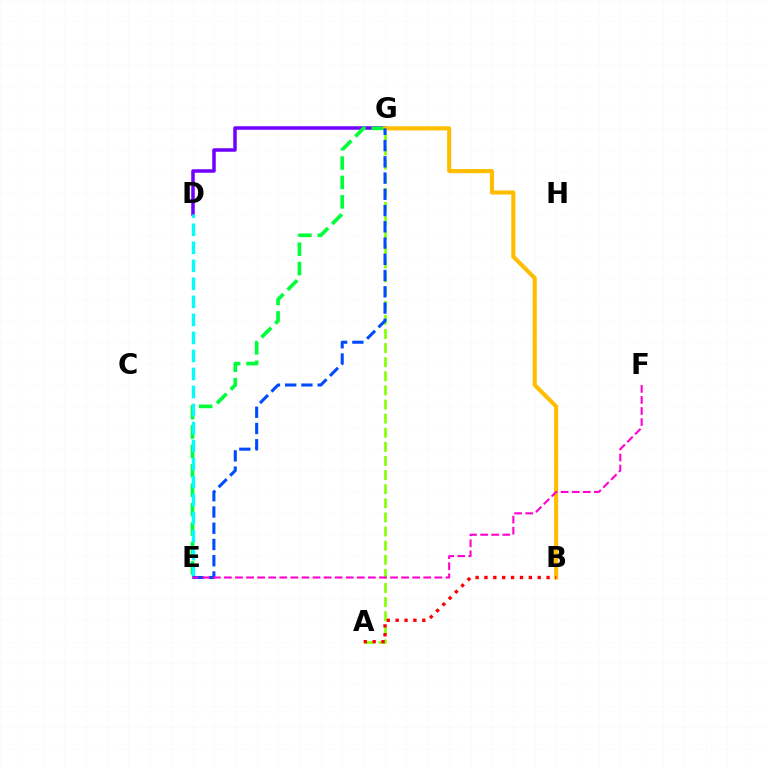{('D', 'G'): [{'color': '#7200ff', 'line_style': 'solid', 'thickness': 2.53}], ('E', 'G'): [{'color': '#00ff39', 'line_style': 'dashed', 'thickness': 2.64}, {'color': '#004bff', 'line_style': 'dashed', 'thickness': 2.21}], ('B', 'G'): [{'color': '#ffbd00', 'line_style': 'solid', 'thickness': 2.95}], ('D', 'E'): [{'color': '#00fff6', 'line_style': 'dashed', 'thickness': 2.45}], ('A', 'G'): [{'color': '#84ff00', 'line_style': 'dashed', 'thickness': 1.92}], ('A', 'B'): [{'color': '#ff0000', 'line_style': 'dotted', 'thickness': 2.41}], ('E', 'F'): [{'color': '#ff00cf', 'line_style': 'dashed', 'thickness': 1.5}]}